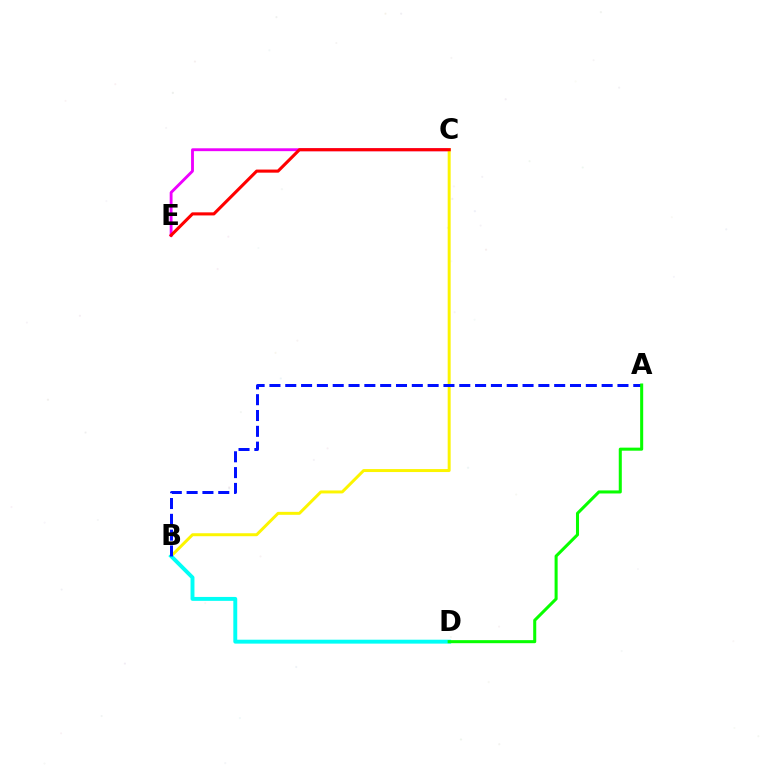{('C', 'E'): [{'color': '#ee00ff', 'line_style': 'solid', 'thickness': 2.06}, {'color': '#ff0000', 'line_style': 'solid', 'thickness': 2.22}], ('B', 'C'): [{'color': '#fcf500', 'line_style': 'solid', 'thickness': 2.13}], ('B', 'D'): [{'color': '#00fff6', 'line_style': 'solid', 'thickness': 2.82}], ('A', 'B'): [{'color': '#0010ff', 'line_style': 'dashed', 'thickness': 2.15}], ('A', 'D'): [{'color': '#08ff00', 'line_style': 'solid', 'thickness': 2.19}]}